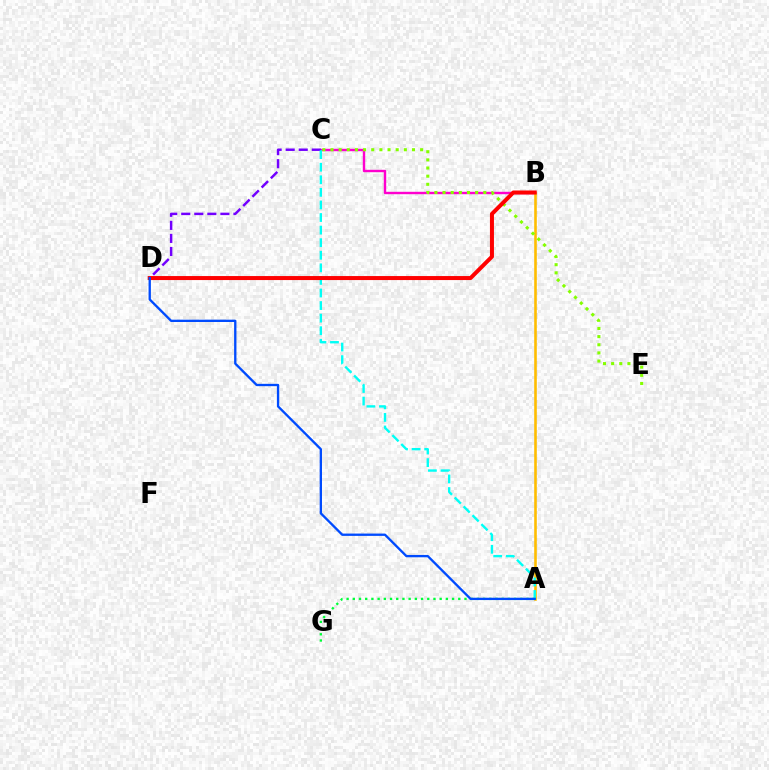{('A', 'G'): [{'color': '#00ff39', 'line_style': 'dotted', 'thickness': 1.69}], ('B', 'C'): [{'color': '#ff00cf', 'line_style': 'solid', 'thickness': 1.73}], ('C', 'D'): [{'color': '#7200ff', 'line_style': 'dashed', 'thickness': 1.77}], ('A', 'B'): [{'color': '#ffbd00', 'line_style': 'solid', 'thickness': 1.87}], ('A', 'C'): [{'color': '#00fff6', 'line_style': 'dashed', 'thickness': 1.71}], ('C', 'E'): [{'color': '#84ff00', 'line_style': 'dotted', 'thickness': 2.21}], ('B', 'D'): [{'color': '#ff0000', 'line_style': 'solid', 'thickness': 2.89}], ('A', 'D'): [{'color': '#004bff', 'line_style': 'solid', 'thickness': 1.68}]}